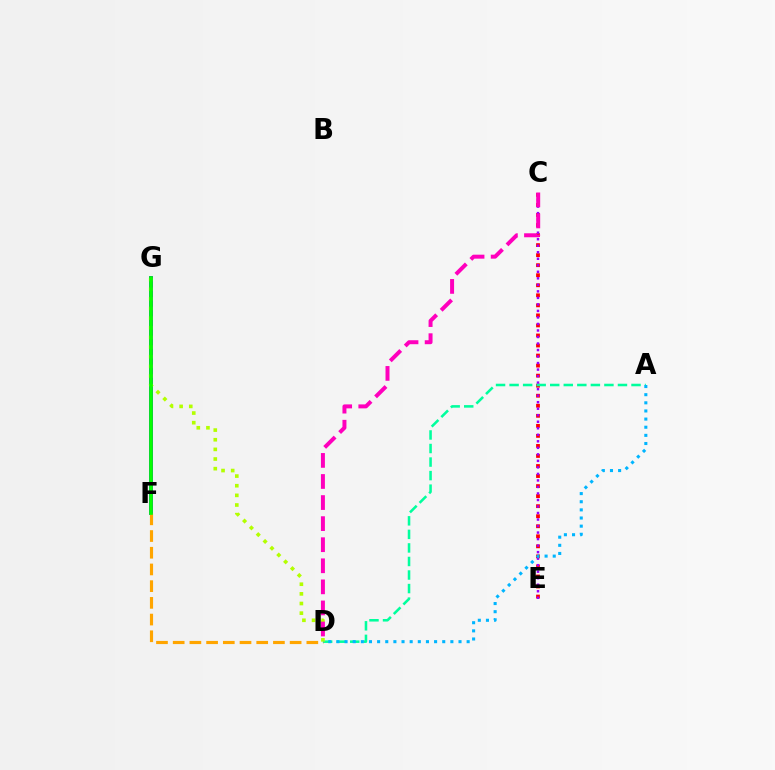{('C', 'E'): [{'color': '#ff0000', 'line_style': 'dotted', 'thickness': 2.73}, {'color': '#9b00ff', 'line_style': 'dotted', 'thickness': 1.77}], ('A', 'D'): [{'color': '#00ff9d', 'line_style': 'dashed', 'thickness': 1.84}, {'color': '#00b5ff', 'line_style': 'dotted', 'thickness': 2.21}], ('F', 'G'): [{'color': '#0010ff', 'line_style': 'solid', 'thickness': 2.67}, {'color': '#08ff00', 'line_style': 'solid', 'thickness': 2.63}], ('D', 'F'): [{'color': '#ffa500', 'line_style': 'dashed', 'thickness': 2.27}], ('D', 'G'): [{'color': '#b3ff00', 'line_style': 'dotted', 'thickness': 2.62}], ('C', 'D'): [{'color': '#ff00bd', 'line_style': 'dashed', 'thickness': 2.86}]}